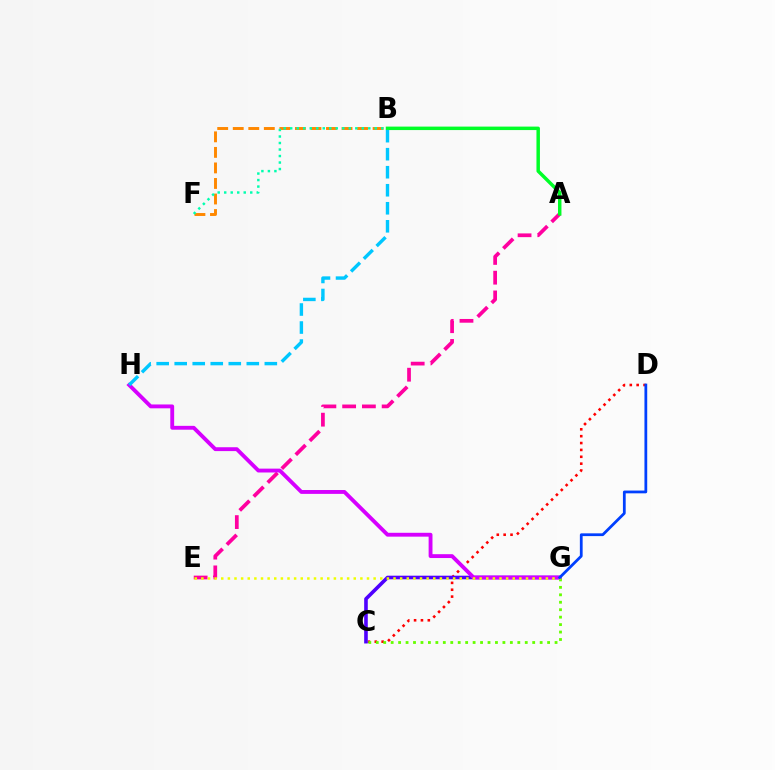{('C', 'D'): [{'color': '#ff0000', 'line_style': 'dotted', 'thickness': 1.87}], ('A', 'E'): [{'color': '#ff00a0', 'line_style': 'dashed', 'thickness': 2.68}], ('C', 'G'): [{'color': '#4f00ff', 'line_style': 'solid', 'thickness': 2.6}, {'color': '#66ff00', 'line_style': 'dotted', 'thickness': 2.02}], ('G', 'H'): [{'color': '#d600ff', 'line_style': 'solid', 'thickness': 2.78}], ('B', 'F'): [{'color': '#ff8800', 'line_style': 'dashed', 'thickness': 2.11}, {'color': '#00ffaf', 'line_style': 'dotted', 'thickness': 1.77}], ('A', 'B'): [{'color': '#00ff27', 'line_style': 'solid', 'thickness': 2.49}], ('B', 'H'): [{'color': '#00c7ff', 'line_style': 'dashed', 'thickness': 2.45}], ('E', 'G'): [{'color': '#eeff00', 'line_style': 'dotted', 'thickness': 1.8}], ('D', 'G'): [{'color': '#003fff', 'line_style': 'solid', 'thickness': 1.99}]}